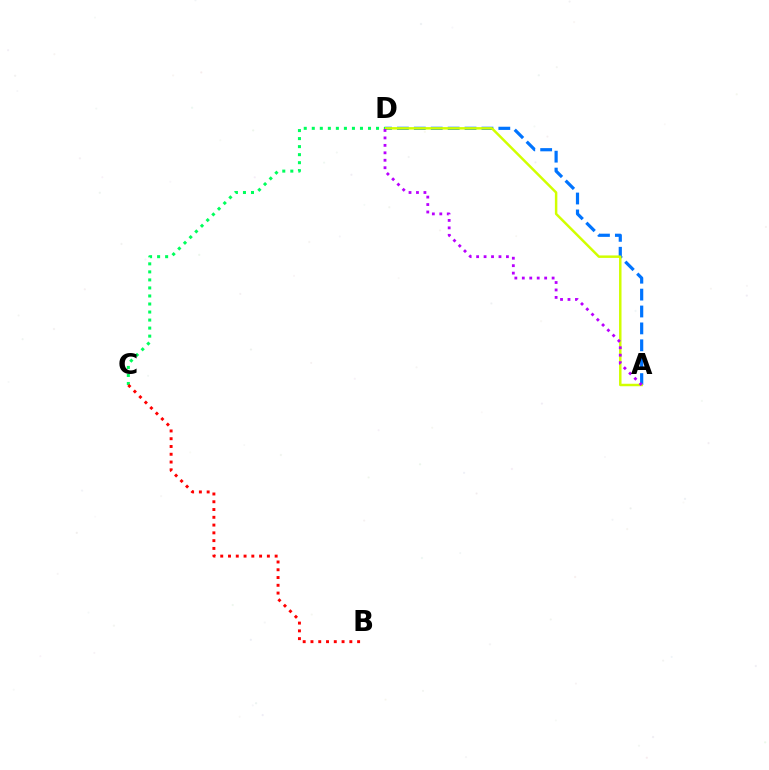{('A', 'D'): [{'color': '#0074ff', 'line_style': 'dashed', 'thickness': 2.3}, {'color': '#d1ff00', 'line_style': 'solid', 'thickness': 1.78}, {'color': '#b900ff', 'line_style': 'dotted', 'thickness': 2.02}], ('C', 'D'): [{'color': '#00ff5c', 'line_style': 'dotted', 'thickness': 2.18}], ('B', 'C'): [{'color': '#ff0000', 'line_style': 'dotted', 'thickness': 2.11}]}